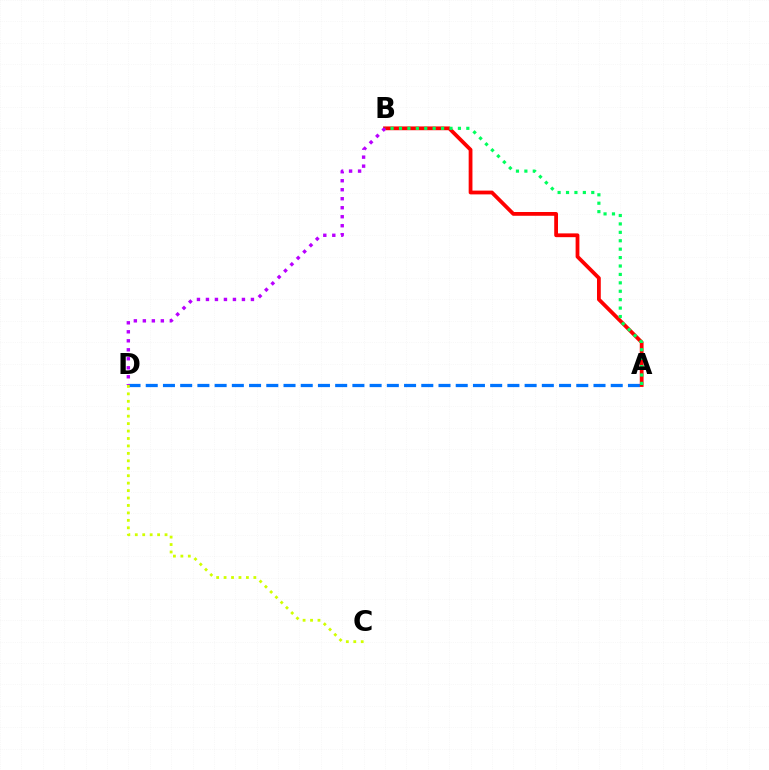{('A', 'D'): [{'color': '#0074ff', 'line_style': 'dashed', 'thickness': 2.34}], ('A', 'B'): [{'color': '#ff0000', 'line_style': 'solid', 'thickness': 2.72}, {'color': '#00ff5c', 'line_style': 'dotted', 'thickness': 2.29}], ('B', 'D'): [{'color': '#b900ff', 'line_style': 'dotted', 'thickness': 2.44}], ('C', 'D'): [{'color': '#d1ff00', 'line_style': 'dotted', 'thickness': 2.02}]}